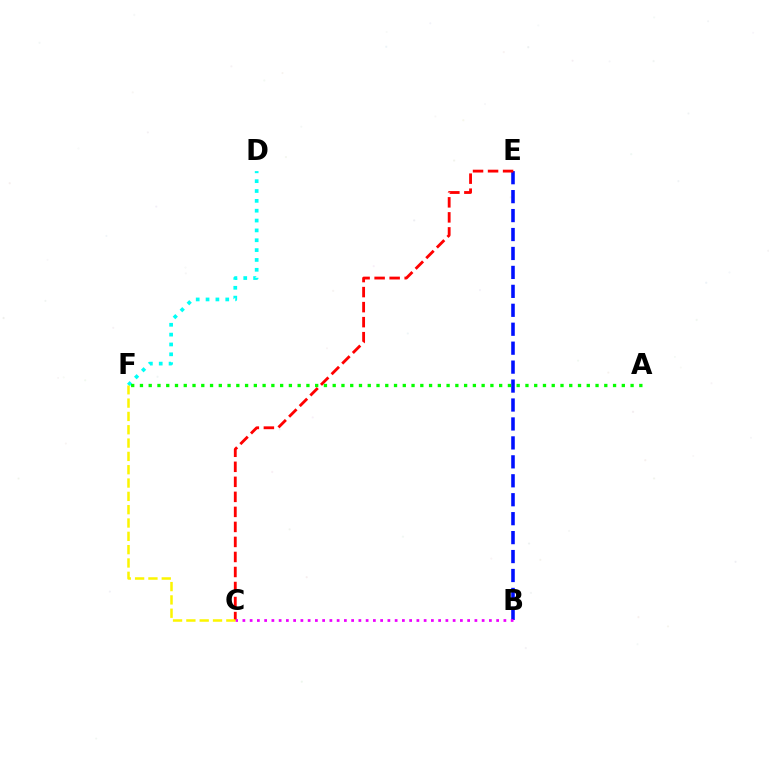{('B', 'E'): [{'color': '#0010ff', 'line_style': 'dashed', 'thickness': 2.57}], ('C', 'E'): [{'color': '#ff0000', 'line_style': 'dashed', 'thickness': 2.04}], ('B', 'C'): [{'color': '#ee00ff', 'line_style': 'dotted', 'thickness': 1.97}], ('D', 'F'): [{'color': '#00fff6', 'line_style': 'dotted', 'thickness': 2.68}], ('A', 'F'): [{'color': '#08ff00', 'line_style': 'dotted', 'thickness': 2.38}], ('C', 'F'): [{'color': '#fcf500', 'line_style': 'dashed', 'thickness': 1.81}]}